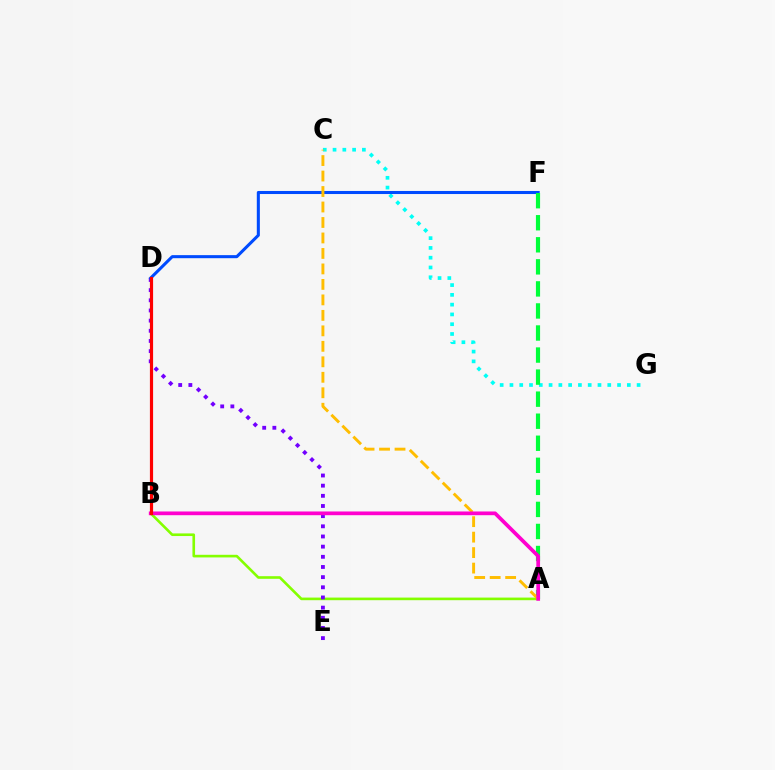{('A', 'B'): [{'color': '#84ff00', 'line_style': 'solid', 'thickness': 1.89}, {'color': '#ff00cf', 'line_style': 'solid', 'thickness': 2.68}], ('C', 'G'): [{'color': '#00fff6', 'line_style': 'dotted', 'thickness': 2.66}], ('D', 'E'): [{'color': '#7200ff', 'line_style': 'dotted', 'thickness': 2.76}], ('D', 'F'): [{'color': '#004bff', 'line_style': 'solid', 'thickness': 2.2}], ('A', 'F'): [{'color': '#00ff39', 'line_style': 'dashed', 'thickness': 3.0}], ('A', 'C'): [{'color': '#ffbd00', 'line_style': 'dashed', 'thickness': 2.1}], ('B', 'D'): [{'color': '#ff0000', 'line_style': 'solid', 'thickness': 2.29}]}